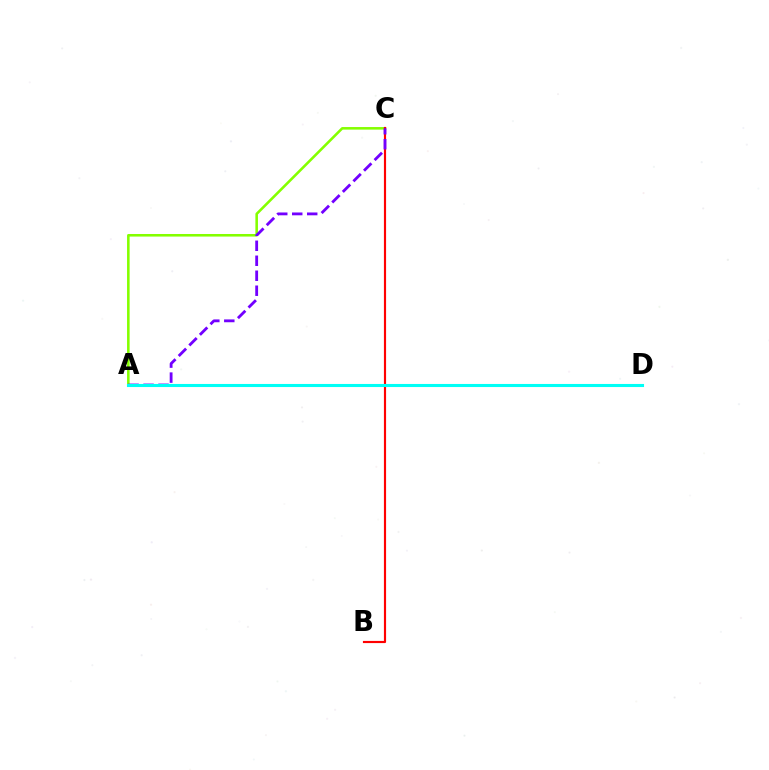{('A', 'C'): [{'color': '#84ff00', 'line_style': 'solid', 'thickness': 1.85}, {'color': '#7200ff', 'line_style': 'dashed', 'thickness': 2.04}], ('B', 'C'): [{'color': '#ff0000', 'line_style': 'solid', 'thickness': 1.56}], ('A', 'D'): [{'color': '#00fff6', 'line_style': 'solid', 'thickness': 2.22}]}